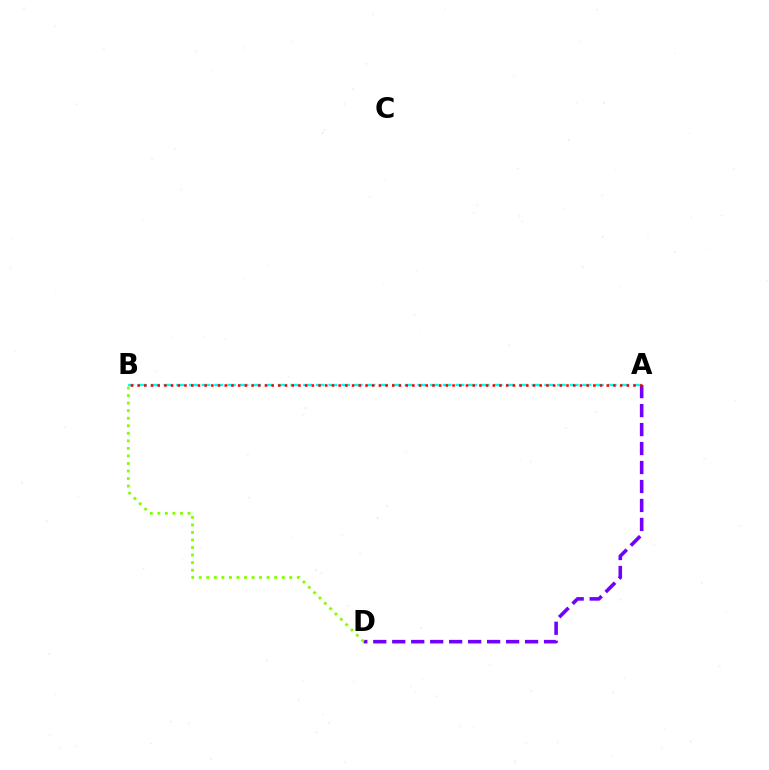{('A', 'D'): [{'color': '#7200ff', 'line_style': 'dashed', 'thickness': 2.58}], ('A', 'B'): [{'color': '#00fff6', 'line_style': 'dashed', 'thickness': 1.72}, {'color': '#ff0000', 'line_style': 'dotted', 'thickness': 1.82}], ('B', 'D'): [{'color': '#84ff00', 'line_style': 'dotted', 'thickness': 2.05}]}